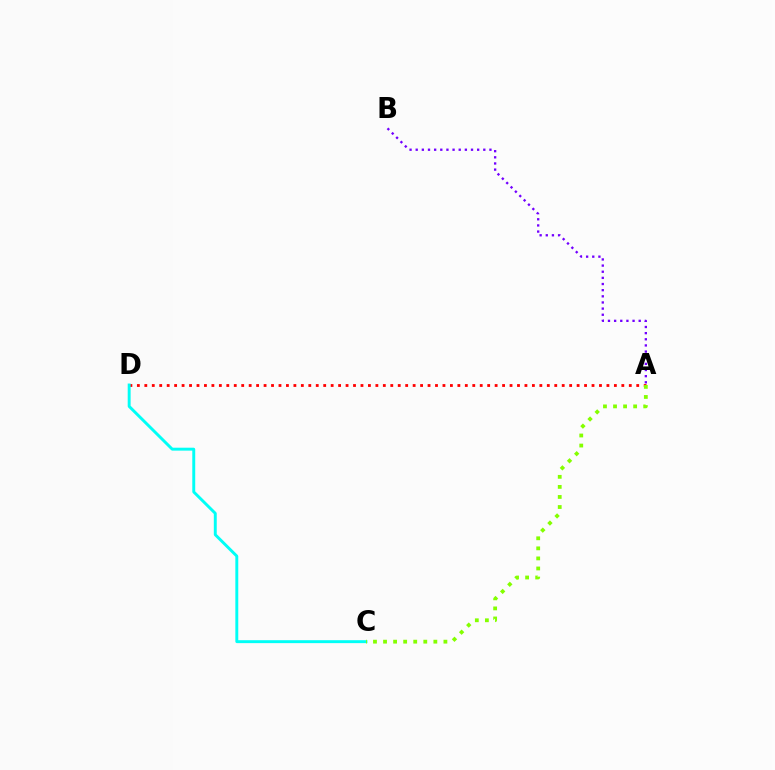{('A', 'D'): [{'color': '#ff0000', 'line_style': 'dotted', 'thickness': 2.03}], ('C', 'D'): [{'color': '#00fff6', 'line_style': 'solid', 'thickness': 2.11}], ('A', 'C'): [{'color': '#84ff00', 'line_style': 'dotted', 'thickness': 2.73}], ('A', 'B'): [{'color': '#7200ff', 'line_style': 'dotted', 'thickness': 1.67}]}